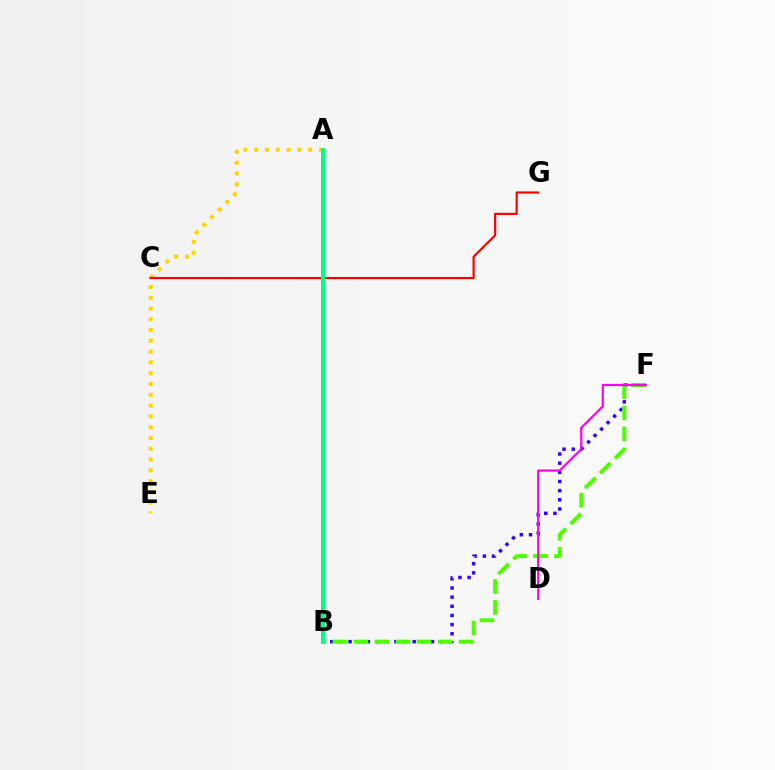{('A', 'E'): [{'color': '#ffd500', 'line_style': 'dotted', 'thickness': 2.93}], ('C', 'G'): [{'color': '#ff0000', 'line_style': 'solid', 'thickness': 1.58}], ('B', 'F'): [{'color': '#3700ff', 'line_style': 'dotted', 'thickness': 2.49}, {'color': '#4fff00', 'line_style': 'dashed', 'thickness': 2.86}], ('A', 'B'): [{'color': '#009eff', 'line_style': 'dotted', 'thickness': 1.82}, {'color': '#00ff86', 'line_style': 'solid', 'thickness': 2.88}], ('D', 'F'): [{'color': '#ff00ed', 'line_style': 'solid', 'thickness': 1.58}]}